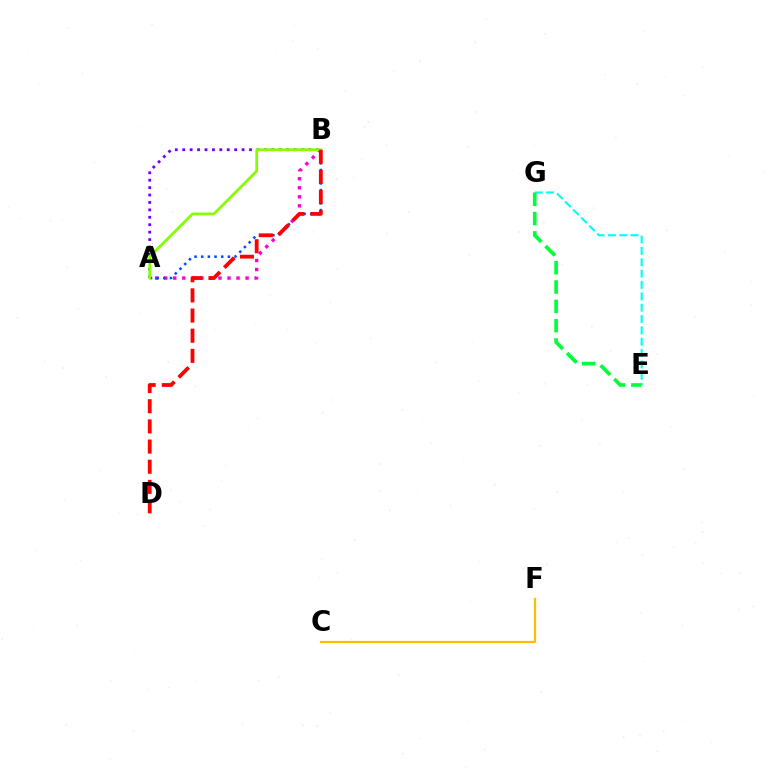{('A', 'B'): [{'color': '#7200ff', 'line_style': 'dotted', 'thickness': 2.02}, {'color': '#ff00cf', 'line_style': 'dotted', 'thickness': 2.46}, {'color': '#004bff', 'line_style': 'dotted', 'thickness': 1.81}, {'color': '#84ff00', 'line_style': 'solid', 'thickness': 1.97}], ('E', 'G'): [{'color': '#00fff6', 'line_style': 'dashed', 'thickness': 1.54}, {'color': '#00ff39', 'line_style': 'dashed', 'thickness': 2.63}], ('C', 'F'): [{'color': '#ffbd00', 'line_style': 'solid', 'thickness': 1.6}], ('B', 'D'): [{'color': '#ff0000', 'line_style': 'dashed', 'thickness': 2.74}]}